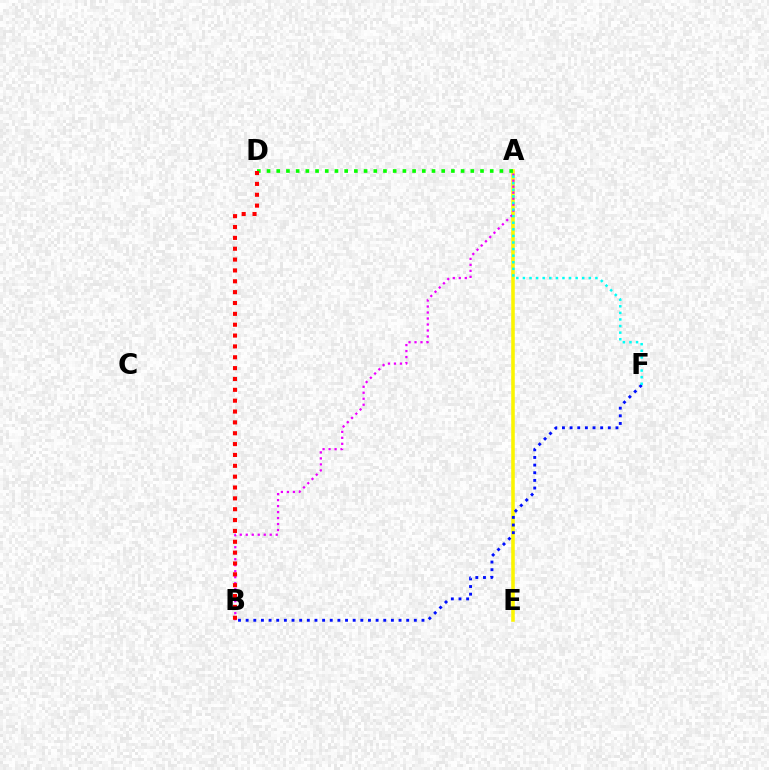{('A', 'E'): [{'color': '#fcf500', 'line_style': 'solid', 'thickness': 2.55}], ('A', 'D'): [{'color': '#08ff00', 'line_style': 'dotted', 'thickness': 2.64}], ('A', 'B'): [{'color': '#ee00ff', 'line_style': 'dotted', 'thickness': 1.63}], ('B', 'F'): [{'color': '#0010ff', 'line_style': 'dotted', 'thickness': 2.08}], ('B', 'D'): [{'color': '#ff0000', 'line_style': 'dotted', 'thickness': 2.95}], ('A', 'F'): [{'color': '#00fff6', 'line_style': 'dotted', 'thickness': 1.79}]}